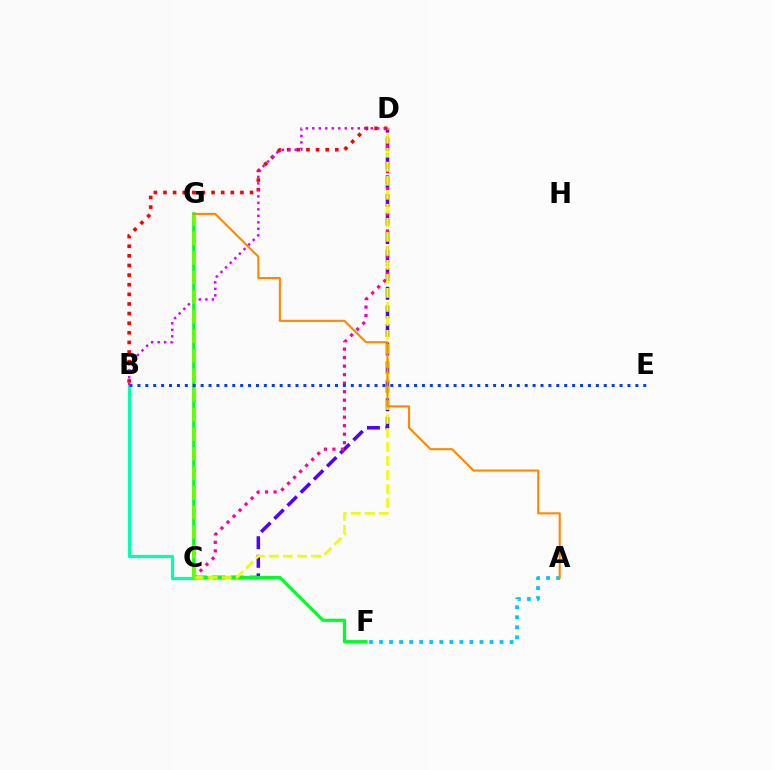{('C', 'D'): [{'color': '#4f00ff', 'line_style': 'dashed', 'thickness': 2.52}, {'color': '#ff00a0', 'line_style': 'dotted', 'thickness': 2.31}, {'color': '#eeff00', 'line_style': 'dashed', 'thickness': 1.9}], ('B', 'C'): [{'color': '#00ffaf', 'line_style': 'solid', 'thickness': 2.3}], ('F', 'G'): [{'color': '#00ff27', 'line_style': 'solid', 'thickness': 2.31}], ('B', 'D'): [{'color': '#ff0000', 'line_style': 'dotted', 'thickness': 2.61}, {'color': '#d600ff', 'line_style': 'dotted', 'thickness': 1.76}], ('B', 'E'): [{'color': '#003fff', 'line_style': 'dotted', 'thickness': 2.15}], ('A', 'F'): [{'color': '#00c7ff', 'line_style': 'dotted', 'thickness': 2.73}], ('C', 'G'): [{'color': '#66ff00', 'line_style': 'dashed', 'thickness': 2.66}], ('A', 'G'): [{'color': '#ff8800', 'line_style': 'solid', 'thickness': 1.52}]}